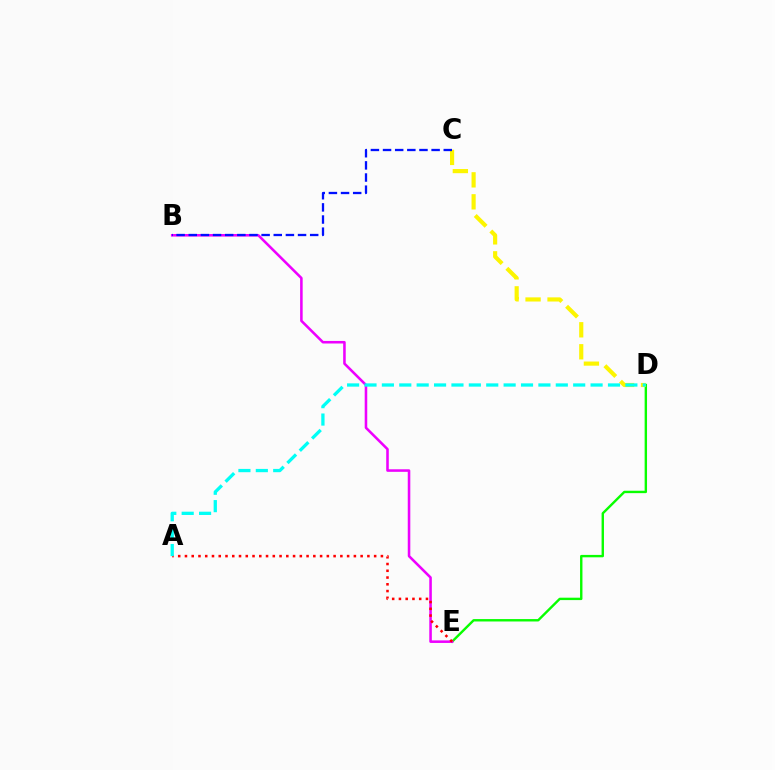{('D', 'E'): [{'color': '#08ff00', 'line_style': 'solid', 'thickness': 1.73}], ('B', 'E'): [{'color': '#ee00ff', 'line_style': 'solid', 'thickness': 1.84}], ('C', 'D'): [{'color': '#fcf500', 'line_style': 'dashed', 'thickness': 2.99}], ('B', 'C'): [{'color': '#0010ff', 'line_style': 'dashed', 'thickness': 1.65}], ('A', 'E'): [{'color': '#ff0000', 'line_style': 'dotted', 'thickness': 1.84}], ('A', 'D'): [{'color': '#00fff6', 'line_style': 'dashed', 'thickness': 2.36}]}